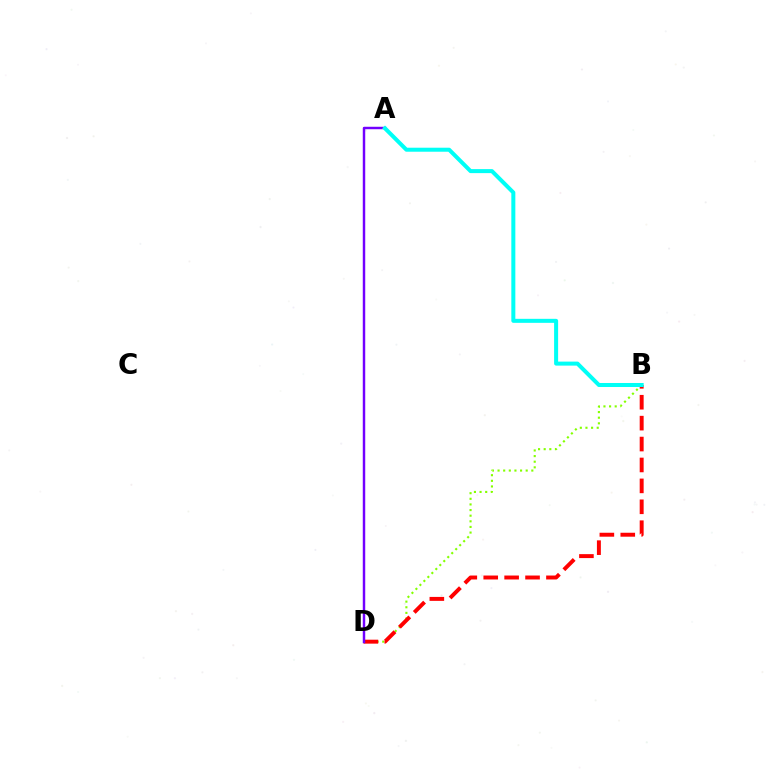{('B', 'D'): [{'color': '#84ff00', 'line_style': 'dotted', 'thickness': 1.53}, {'color': '#ff0000', 'line_style': 'dashed', 'thickness': 2.84}], ('A', 'D'): [{'color': '#7200ff', 'line_style': 'solid', 'thickness': 1.77}], ('A', 'B'): [{'color': '#00fff6', 'line_style': 'solid', 'thickness': 2.89}]}